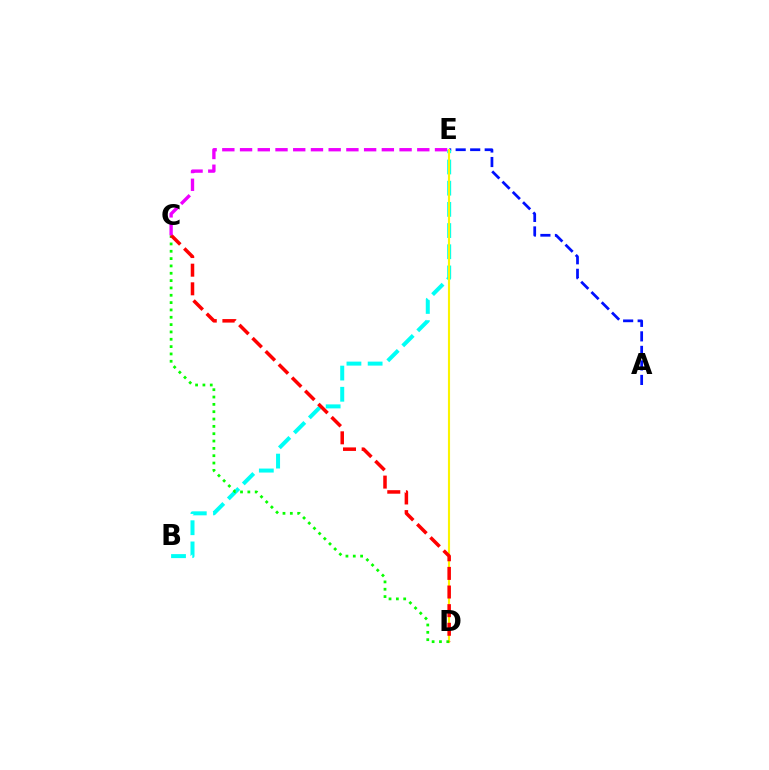{('A', 'E'): [{'color': '#0010ff', 'line_style': 'dashed', 'thickness': 1.97}], ('B', 'E'): [{'color': '#00fff6', 'line_style': 'dashed', 'thickness': 2.88}], ('D', 'E'): [{'color': '#fcf500', 'line_style': 'solid', 'thickness': 1.54}], ('C', 'D'): [{'color': '#08ff00', 'line_style': 'dotted', 'thickness': 1.99}, {'color': '#ff0000', 'line_style': 'dashed', 'thickness': 2.53}], ('C', 'E'): [{'color': '#ee00ff', 'line_style': 'dashed', 'thickness': 2.41}]}